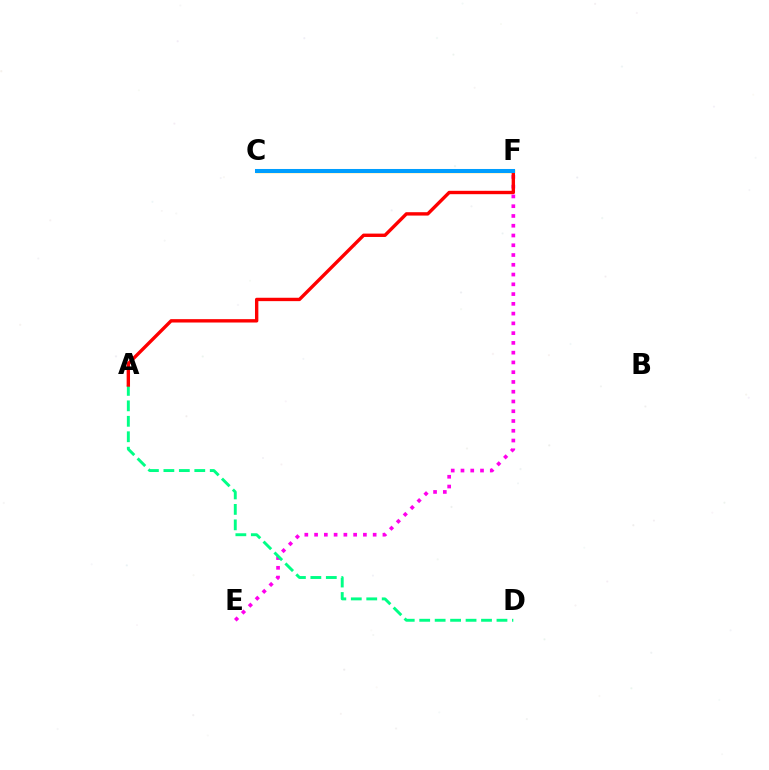{('E', 'F'): [{'color': '#ff00ed', 'line_style': 'dotted', 'thickness': 2.65}], ('C', 'F'): [{'color': '#ffd500', 'line_style': 'solid', 'thickness': 2.42}, {'color': '#3700ff', 'line_style': 'solid', 'thickness': 1.51}, {'color': '#4fff00', 'line_style': 'dotted', 'thickness': 2.01}, {'color': '#009eff', 'line_style': 'solid', 'thickness': 2.9}], ('A', 'D'): [{'color': '#00ff86', 'line_style': 'dashed', 'thickness': 2.1}], ('A', 'F'): [{'color': '#ff0000', 'line_style': 'solid', 'thickness': 2.43}]}